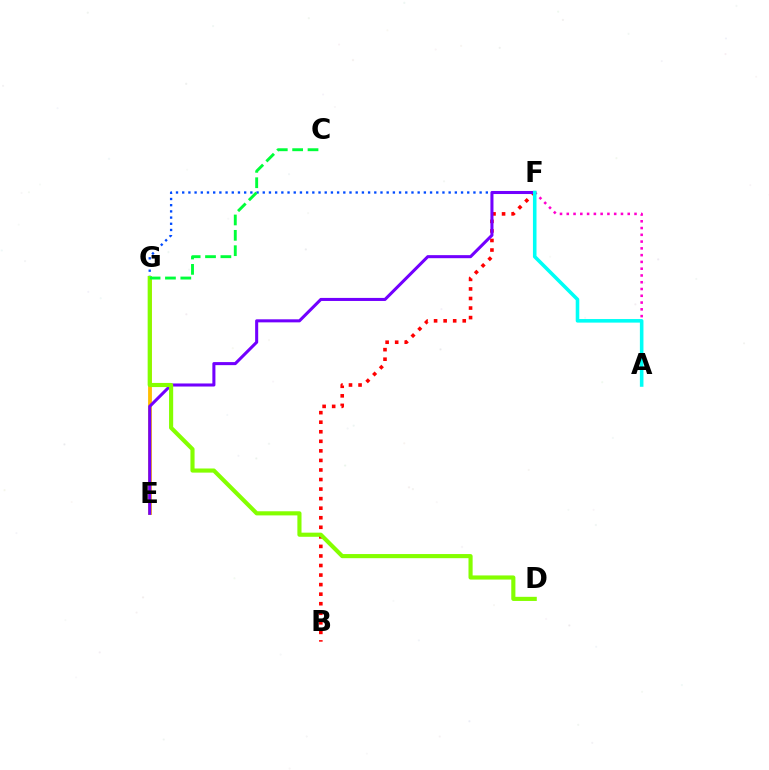{('F', 'G'): [{'color': '#004bff', 'line_style': 'dotted', 'thickness': 1.68}], ('E', 'G'): [{'color': '#ffbd00', 'line_style': 'solid', 'thickness': 2.76}], ('B', 'F'): [{'color': '#ff0000', 'line_style': 'dotted', 'thickness': 2.6}], ('A', 'F'): [{'color': '#ff00cf', 'line_style': 'dotted', 'thickness': 1.84}, {'color': '#00fff6', 'line_style': 'solid', 'thickness': 2.57}], ('E', 'F'): [{'color': '#7200ff', 'line_style': 'solid', 'thickness': 2.2}], ('D', 'G'): [{'color': '#84ff00', 'line_style': 'solid', 'thickness': 2.97}], ('C', 'G'): [{'color': '#00ff39', 'line_style': 'dashed', 'thickness': 2.09}]}